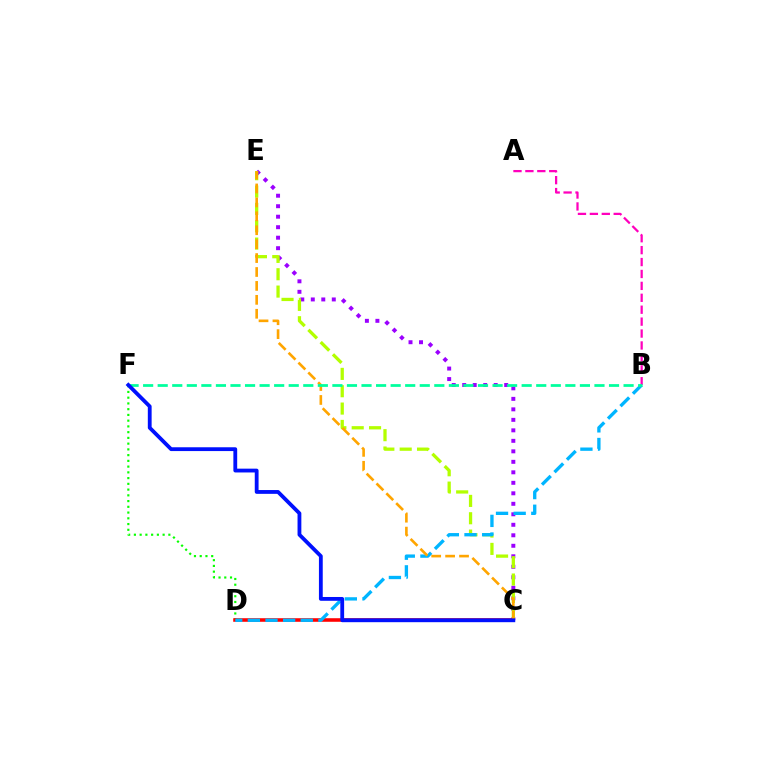{('D', 'F'): [{'color': '#08ff00', 'line_style': 'dotted', 'thickness': 1.56}], ('C', 'E'): [{'color': '#9b00ff', 'line_style': 'dotted', 'thickness': 2.85}, {'color': '#b3ff00', 'line_style': 'dashed', 'thickness': 2.36}, {'color': '#ffa500', 'line_style': 'dashed', 'thickness': 1.89}], ('C', 'D'): [{'color': '#ff0000', 'line_style': 'solid', 'thickness': 2.57}], ('B', 'D'): [{'color': '#00b5ff', 'line_style': 'dashed', 'thickness': 2.4}], ('A', 'B'): [{'color': '#ff00bd', 'line_style': 'dashed', 'thickness': 1.62}], ('B', 'F'): [{'color': '#00ff9d', 'line_style': 'dashed', 'thickness': 1.98}], ('C', 'F'): [{'color': '#0010ff', 'line_style': 'solid', 'thickness': 2.74}]}